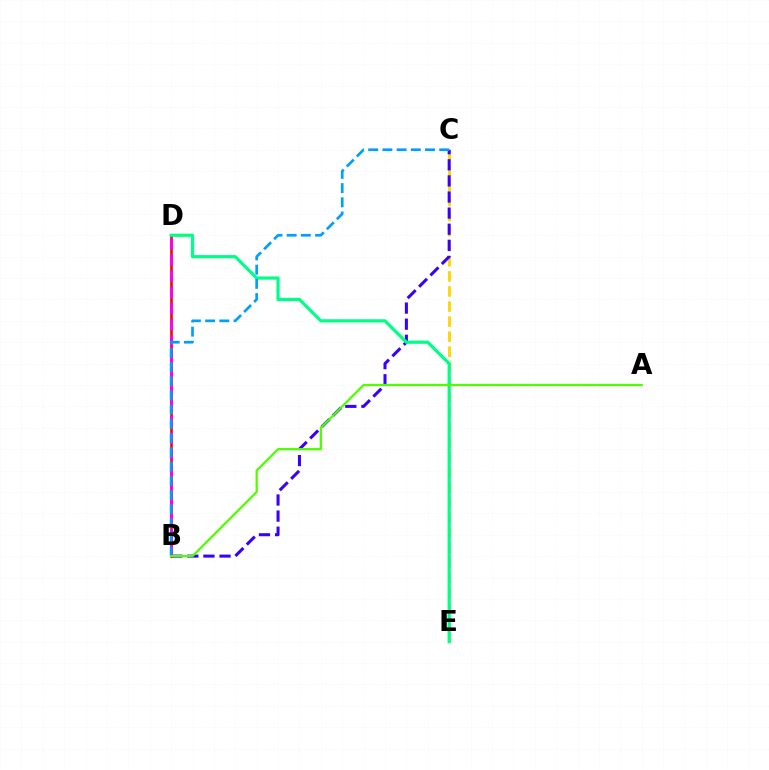{('C', 'E'): [{'color': '#ffd500', 'line_style': 'dashed', 'thickness': 2.05}], ('B', 'C'): [{'color': '#3700ff', 'line_style': 'dashed', 'thickness': 2.19}, {'color': '#009eff', 'line_style': 'dashed', 'thickness': 1.93}], ('B', 'D'): [{'color': '#ff0000', 'line_style': 'solid', 'thickness': 1.88}, {'color': '#ff00ed', 'line_style': 'dashed', 'thickness': 2.19}], ('D', 'E'): [{'color': '#00ff86', 'line_style': 'solid', 'thickness': 2.3}], ('A', 'B'): [{'color': '#4fff00', 'line_style': 'solid', 'thickness': 1.63}]}